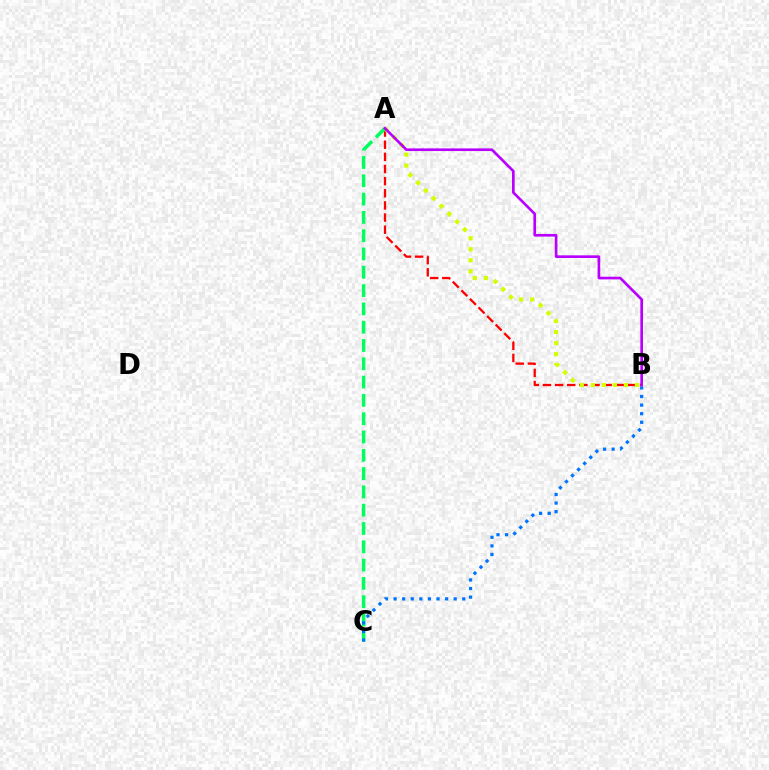{('A', 'B'): [{'color': '#ff0000', 'line_style': 'dashed', 'thickness': 1.65}, {'color': '#d1ff00', 'line_style': 'dotted', 'thickness': 2.99}, {'color': '#b900ff', 'line_style': 'solid', 'thickness': 1.92}], ('A', 'C'): [{'color': '#00ff5c', 'line_style': 'dashed', 'thickness': 2.49}], ('B', 'C'): [{'color': '#0074ff', 'line_style': 'dotted', 'thickness': 2.33}]}